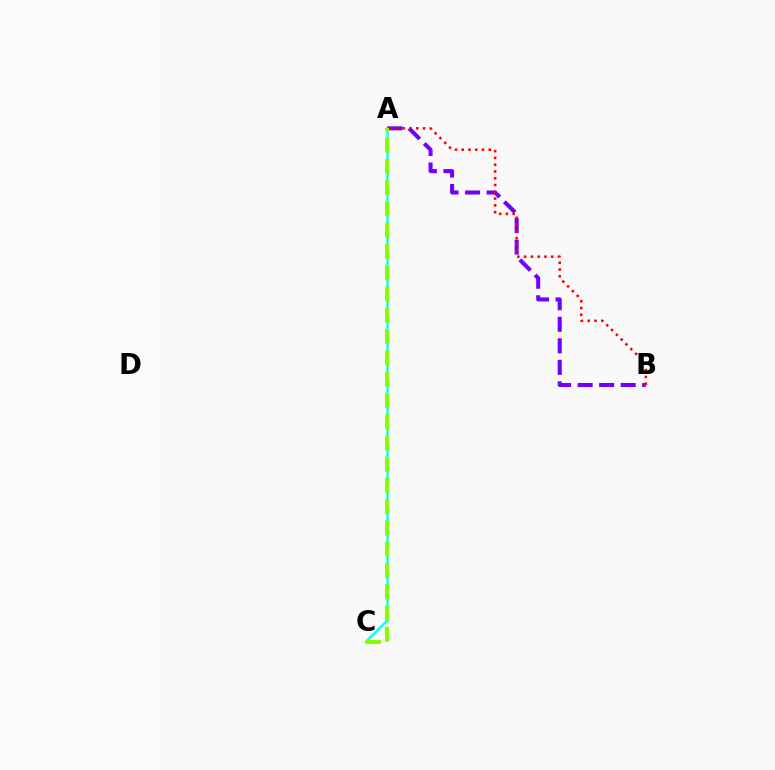{('A', 'C'): [{'color': '#00fff6', 'line_style': 'solid', 'thickness': 1.69}, {'color': '#84ff00', 'line_style': 'dashed', 'thickness': 2.89}], ('A', 'B'): [{'color': '#7200ff', 'line_style': 'dashed', 'thickness': 2.92}, {'color': '#ff0000', 'line_style': 'dotted', 'thickness': 1.84}]}